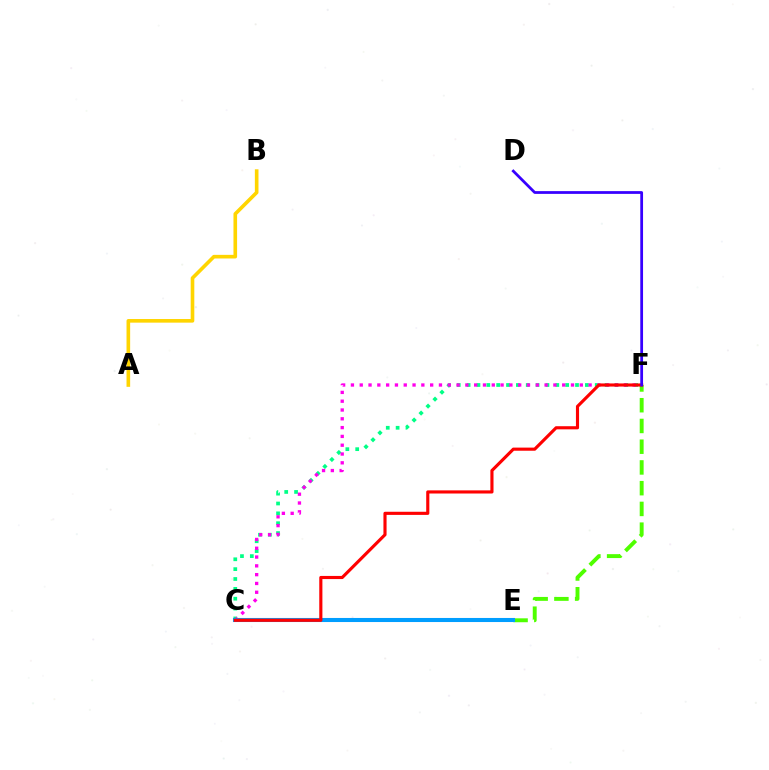{('E', 'F'): [{'color': '#4fff00', 'line_style': 'dashed', 'thickness': 2.82}], ('C', 'F'): [{'color': '#00ff86', 'line_style': 'dotted', 'thickness': 2.68}, {'color': '#ff00ed', 'line_style': 'dotted', 'thickness': 2.39}, {'color': '#ff0000', 'line_style': 'solid', 'thickness': 2.26}], ('C', 'E'): [{'color': '#009eff', 'line_style': 'solid', 'thickness': 2.93}], ('D', 'F'): [{'color': '#3700ff', 'line_style': 'solid', 'thickness': 1.99}], ('A', 'B'): [{'color': '#ffd500', 'line_style': 'solid', 'thickness': 2.61}]}